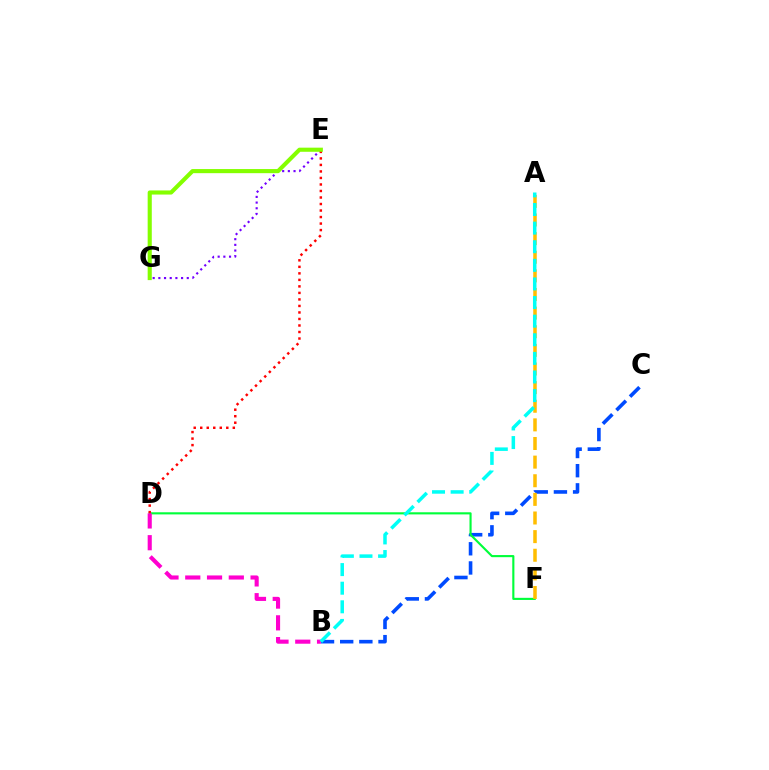{('B', 'C'): [{'color': '#004bff', 'line_style': 'dashed', 'thickness': 2.6}], ('D', 'F'): [{'color': '#00ff39', 'line_style': 'solid', 'thickness': 1.53}], ('E', 'G'): [{'color': '#7200ff', 'line_style': 'dotted', 'thickness': 1.54}, {'color': '#84ff00', 'line_style': 'solid', 'thickness': 2.96}], ('A', 'F'): [{'color': '#ffbd00', 'line_style': 'dashed', 'thickness': 2.53}], ('D', 'E'): [{'color': '#ff0000', 'line_style': 'dotted', 'thickness': 1.77}], ('B', 'D'): [{'color': '#ff00cf', 'line_style': 'dashed', 'thickness': 2.96}], ('A', 'B'): [{'color': '#00fff6', 'line_style': 'dashed', 'thickness': 2.53}]}